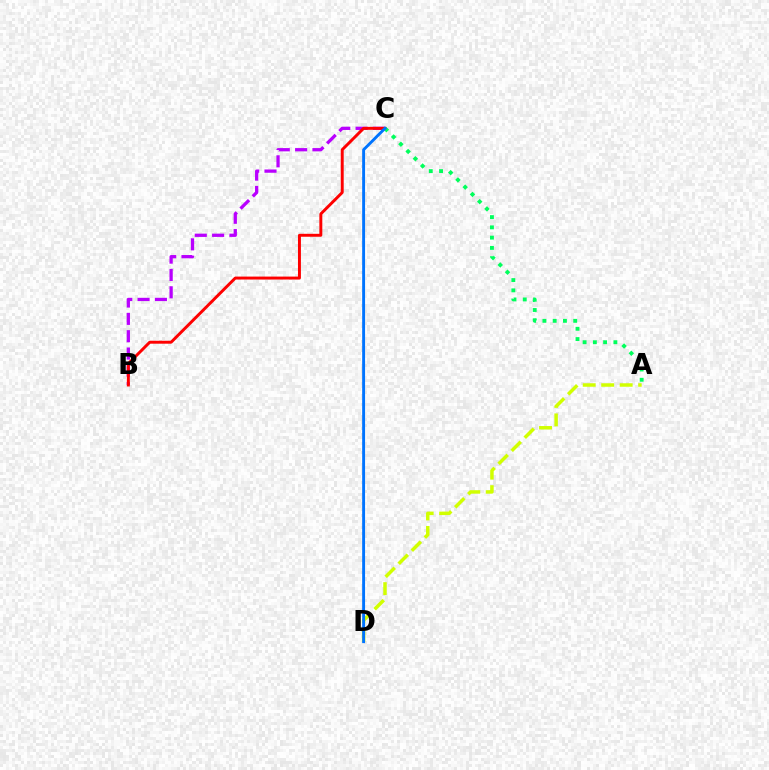{('B', 'C'): [{'color': '#b900ff', 'line_style': 'dashed', 'thickness': 2.36}, {'color': '#ff0000', 'line_style': 'solid', 'thickness': 2.12}], ('A', 'D'): [{'color': '#d1ff00', 'line_style': 'dashed', 'thickness': 2.51}], ('A', 'C'): [{'color': '#00ff5c', 'line_style': 'dotted', 'thickness': 2.79}], ('C', 'D'): [{'color': '#0074ff', 'line_style': 'solid', 'thickness': 2.08}]}